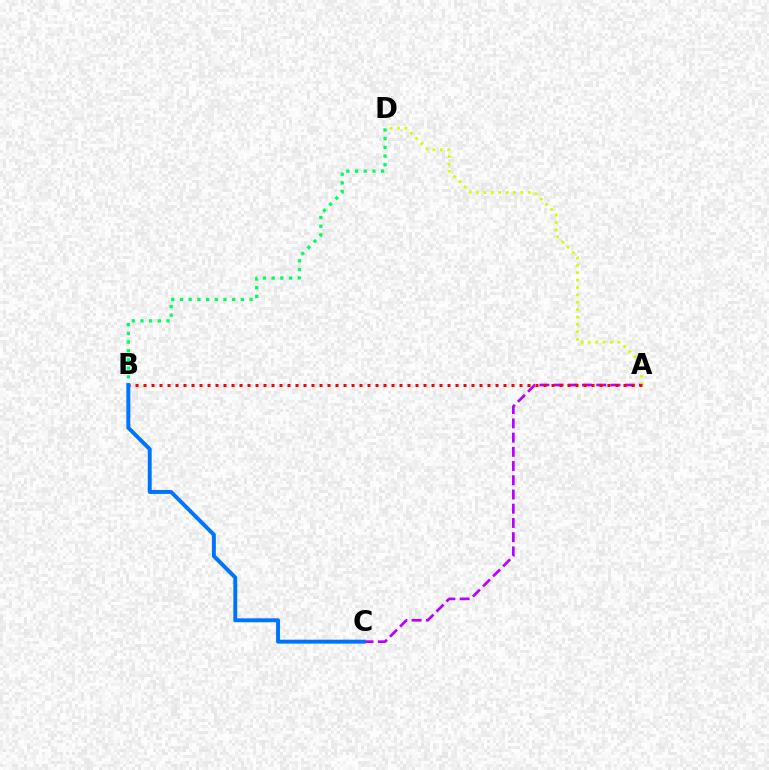{('A', 'C'): [{'color': '#b900ff', 'line_style': 'dashed', 'thickness': 1.93}], ('B', 'D'): [{'color': '#00ff5c', 'line_style': 'dotted', 'thickness': 2.36}], ('A', 'D'): [{'color': '#d1ff00', 'line_style': 'dotted', 'thickness': 2.01}], ('A', 'B'): [{'color': '#ff0000', 'line_style': 'dotted', 'thickness': 2.17}], ('B', 'C'): [{'color': '#0074ff', 'line_style': 'solid', 'thickness': 2.84}]}